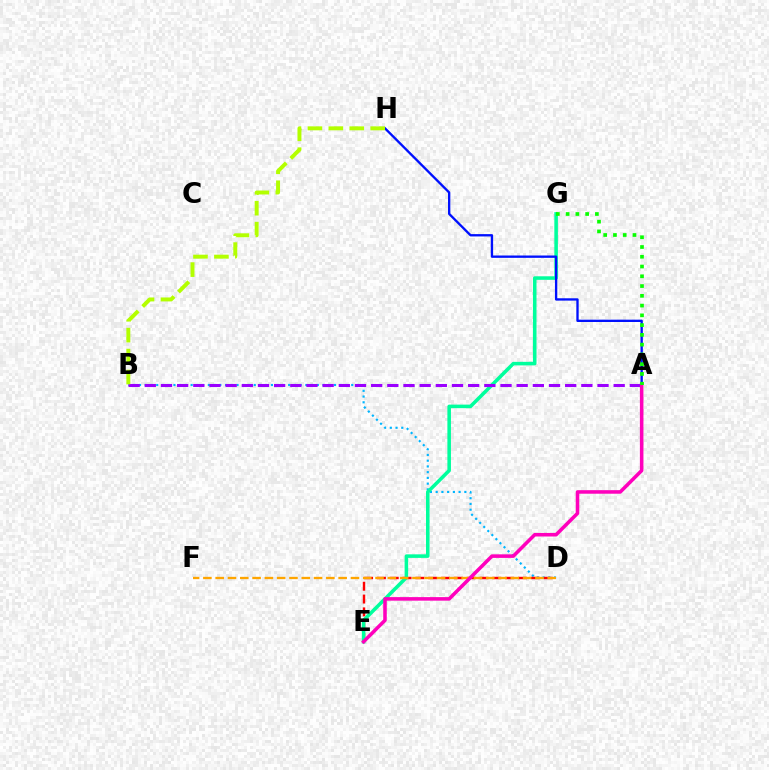{('B', 'D'): [{'color': '#00b5ff', 'line_style': 'dotted', 'thickness': 1.56}], ('D', 'E'): [{'color': '#ff0000', 'line_style': 'dashed', 'thickness': 1.74}], ('E', 'G'): [{'color': '#00ff9d', 'line_style': 'solid', 'thickness': 2.56}], ('A', 'H'): [{'color': '#0010ff', 'line_style': 'solid', 'thickness': 1.68}], ('D', 'F'): [{'color': '#ffa500', 'line_style': 'dashed', 'thickness': 1.67}], ('A', 'B'): [{'color': '#9b00ff', 'line_style': 'dashed', 'thickness': 2.2}], ('A', 'E'): [{'color': '#ff00bd', 'line_style': 'solid', 'thickness': 2.56}], ('A', 'G'): [{'color': '#08ff00', 'line_style': 'dotted', 'thickness': 2.65}], ('B', 'H'): [{'color': '#b3ff00', 'line_style': 'dashed', 'thickness': 2.84}]}